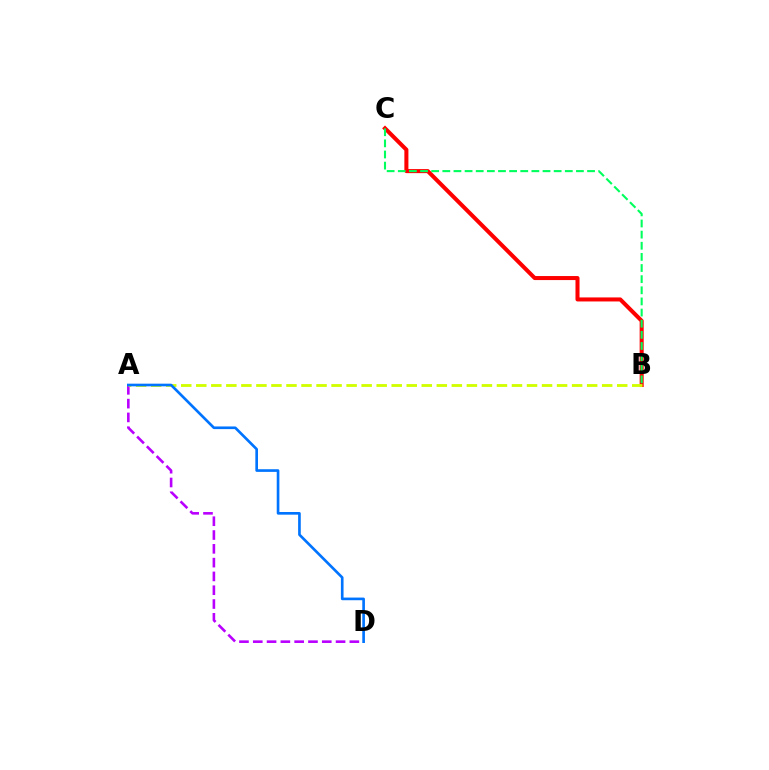{('A', 'D'): [{'color': '#b900ff', 'line_style': 'dashed', 'thickness': 1.87}, {'color': '#0074ff', 'line_style': 'solid', 'thickness': 1.91}], ('B', 'C'): [{'color': '#ff0000', 'line_style': 'solid', 'thickness': 2.91}, {'color': '#00ff5c', 'line_style': 'dashed', 'thickness': 1.51}], ('A', 'B'): [{'color': '#d1ff00', 'line_style': 'dashed', 'thickness': 2.04}]}